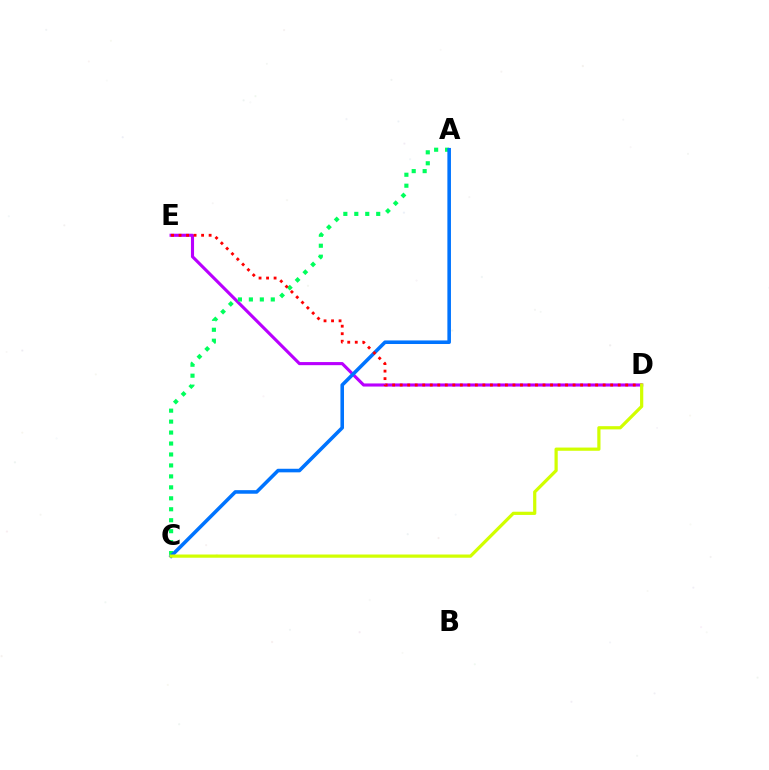{('D', 'E'): [{'color': '#b900ff', 'line_style': 'solid', 'thickness': 2.24}, {'color': '#ff0000', 'line_style': 'dotted', 'thickness': 2.04}], ('A', 'C'): [{'color': '#00ff5c', 'line_style': 'dotted', 'thickness': 2.98}, {'color': '#0074ff', 'line_style': 'solid', 'thickness': 2.57}], ('C', 'D'): [{'color': '#d1ff00', 'line_style': 'solid', 'thickness': 2.32}]}